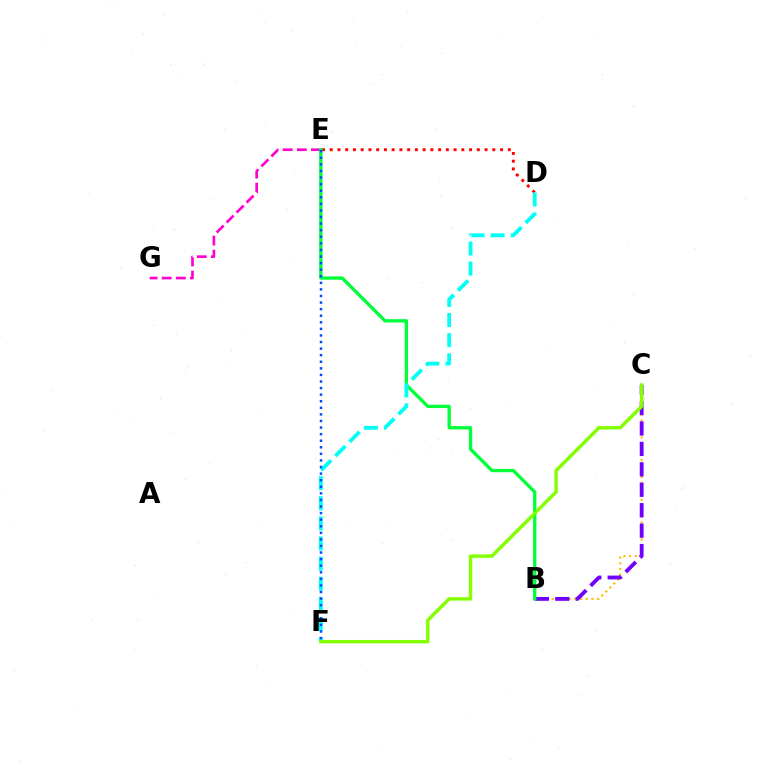{('D', 'E'): [{'color': '#ff0000', 'line_style': 'dotted', 'thickness': 2.1}], ('B', 'C'): [{'color': '#ffbd00', 'line_style': 'dotted', 'thickness': 1.54}, {'color': '#7200ff', 'line_style': 'dashed', 'thickness': 2.78}], ('E', 'G'): [{'color': '#ff00cf', 'line_style': 'dashed', 'thickness': 1.92}], ('B', 'E'): [{'color': '#00ff39', 'line_style': 'solid', 'thickness': 2.38}], ('D', 'F'): [{'color': '#00fff6', 'line_style': 'dashed', 'thickness': 2.73}], ('C', 'F'): [{'color': '#84ff00', 'line_style': 'solid', 'thickness': 2.45}], ('E', 'F'): [{'color': '#004bff', 'line_style': 'dotted', 'thickness': 1.79}]}